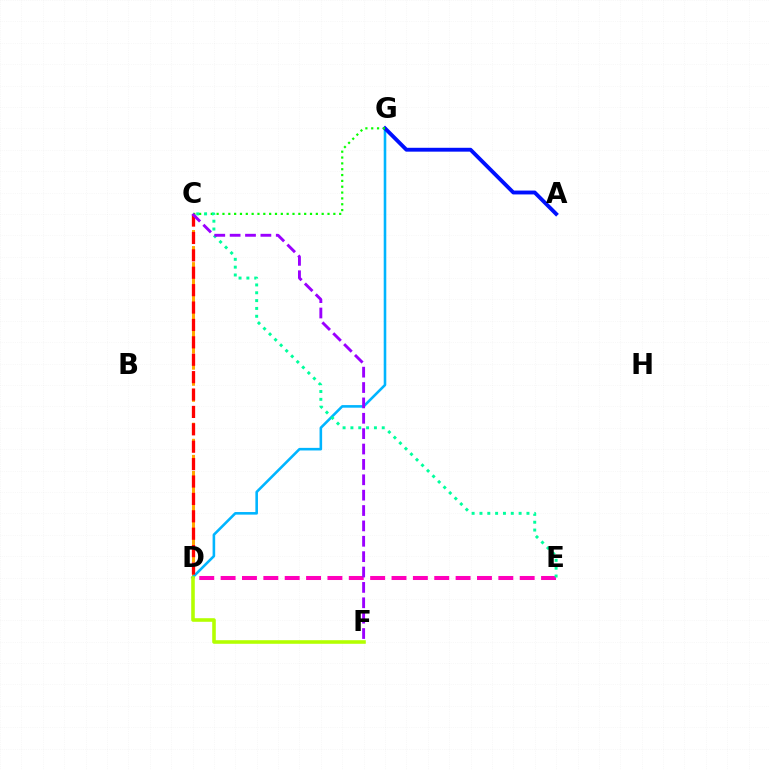{('C', 'D'): [{'color': '#ffa500', 'line_style': 'dashed', 'thickness': 2.18}, {'color': '#ff0000', 'line_style': 'dashed', 'thickness': 2.36}], ('D', 'G'): [{'color': '#00b5ff', 'line_style': 'solid', 'thickness': 1.86}], ('A', 'G'): [{'color': '#0010ff', 'line_style': 'solid', 'thickness': 2.78}], ('C', 'G'): [{'color': '#08ff00', 'line_style': 'dotted', 'thickness': 1.59}], ('D', 'E'): [{'color': '#ff00bd', 'line_style': 'dashed', 'thickness': 2.9}], ('C', 'E'): [{'color': '#00ff9d', 'line_style': 'dotted', 'thickness': 2.13}], ('C', 'F'): [{'color': '#9b00ff', 'line_style': 'dashed', 'thickness': 2.09}], ('D', 'F'): [{'color': '#b3ff00', 'line_style': 'solid', 'thickness': 2.58}]}